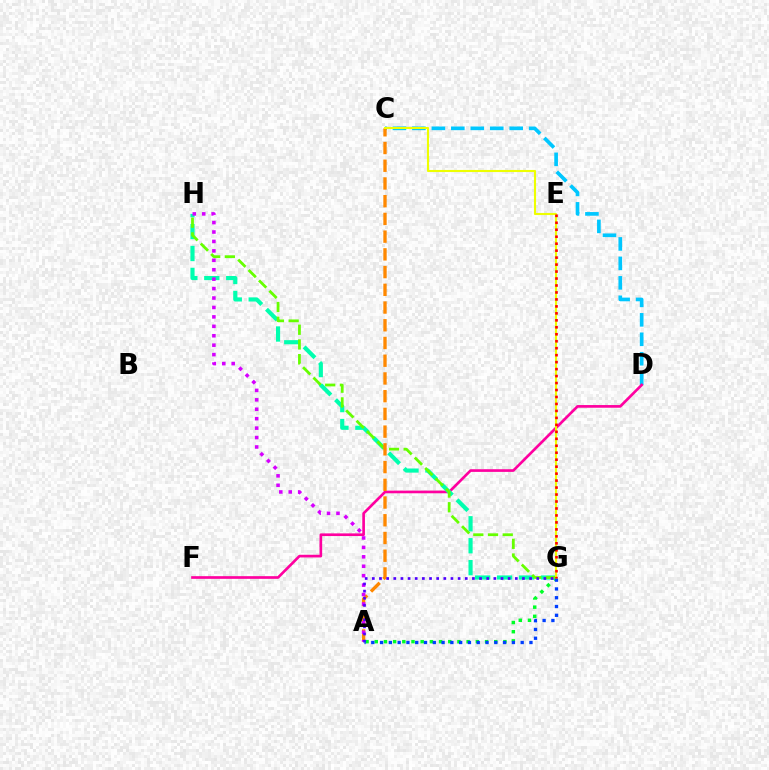{('C', 'D'): [{'color': '#00c7ff', 'line_style': 'dashed', 'thickness': 2.64}], ('A', 'G'): [{'color': '#00ff27', 'line_style': 'dotted', 'thickness': 2.5}, {'color': '#4f00ff', 'line_style': 'dotted', 'thickness': 1.94}, {'color': '#003fff', 'line_style': 'dotted', 'thickness': 2.39}], ('D', 'F'): [{'color': '#ff00a0', 'line_style': 'solid', 'thickness': 1.92}], ('G', 'H'): [{'color': '#00ffaf', 'line_style': 'dashed', 'thickness': 2.98}, {'color': '#66ff00', 'line_style': 'dashed', 'thickness': 2.0}], ('A', 'C'): [{'color': '#ff8800', 'line_style': 'dashed', 'thickness': 2.41}], ('A', 'H'): [{'color': '#d600ff', 'line_style': 'dotted', 'thickness': 2.56}], ('C', 'G'): [{'color': '#eeff00', 'line_style': 'solid', 'thickness': 1.52}], ('E', 'G'): [{'color': '#ff0000', 'line_style': 'dotted', 'thickness': 1.89}]}